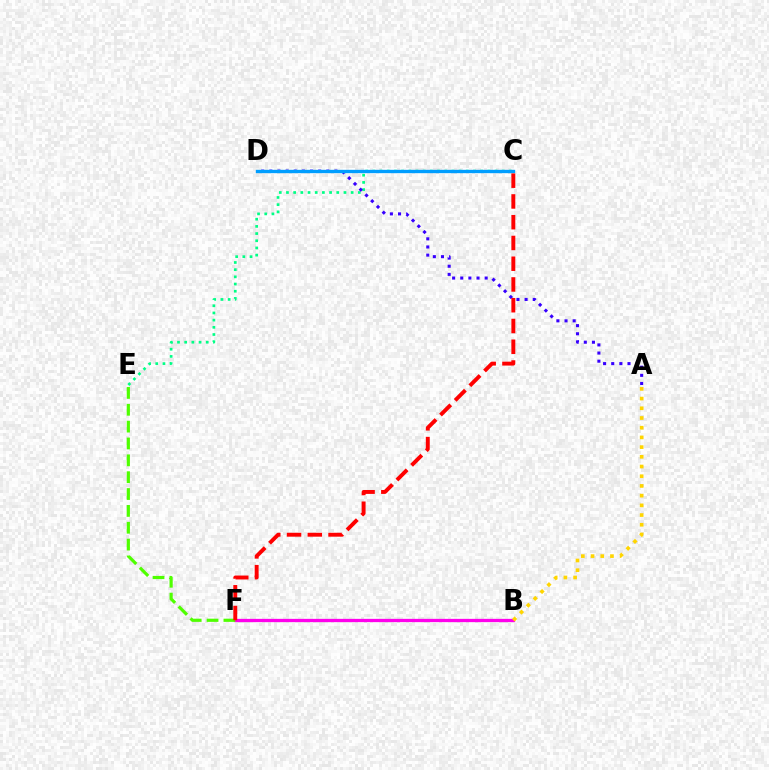{('B', 'F'): [{'color': '#ff00ed', 'line_style': 'solid', 'thickness': 2.37}], ('E', 'F'): [{'color': '#4fff00', 'line_style': 'dashed', 'thickness': 2.29}], ('A', 'B'): [{'color': '#ffd500', 'line_style': 'dotted', 'thickness': 2.64}], ('C', 'E'): [{'color': '#00ff86', 'line_style': 'dotted', 'thickness': 1.95}], ('A', 'D'): [{'color': '#3700ff', 'line_style': 'dotted', 'thickness': 2.21}], ('C', 'D'): [{'color': '#009eff', 'line_style': 'solid', 'thickness': 2.41}], ('C', 'F'): [{'color': '#ff0000', 'line_style': 'dashed', 'thickness': 2.82}]}